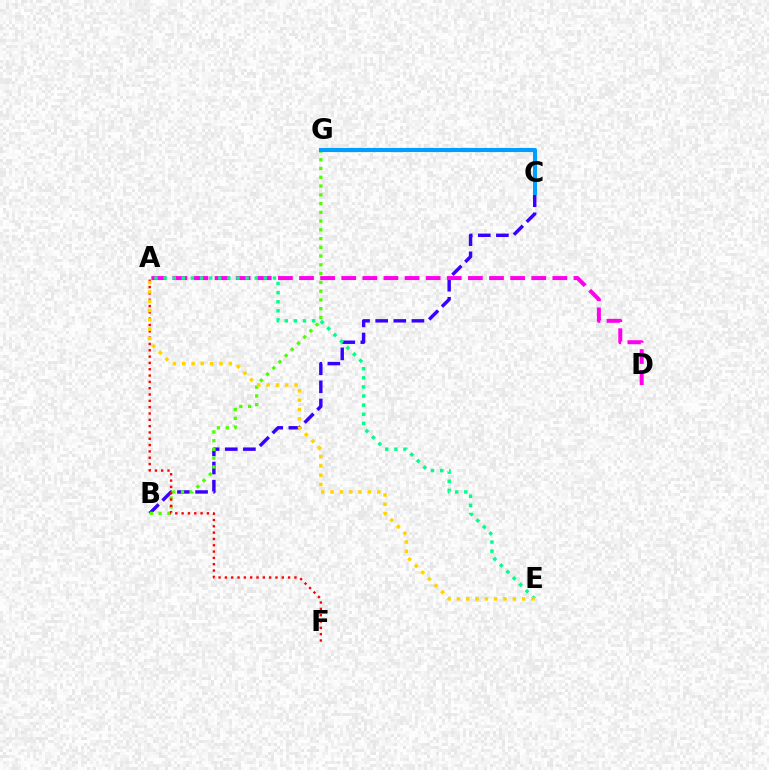{('B', 'C'): [{'color': '#3700ff', 'line_style': 'dashed', 'thickness': 2.46}], ('B', 'G'): [{'color': '#4fff00', 'line_style': 'dotted', 'thickness': 2.38}], ('A', 'D'): [{'color': '#ff00ed', 'line_style': 'dashed', 'thickness': 2.87}], ('A', 'E'): [{'color': '#00ff86', 'line_style': 'dotted', 'thickness': 2.47}, {'color': '#ffd500', 'line_style': 'dotted', 'thickness': 2.53}], ('A', 'F'): [{'color': '#ff0000', 'line_style': 'dotted', 'thickness': 1.72}], ('C', 'G'): [{'color': '#009eff', 'line_style': 'solid', 'thickness': 2.97}]}